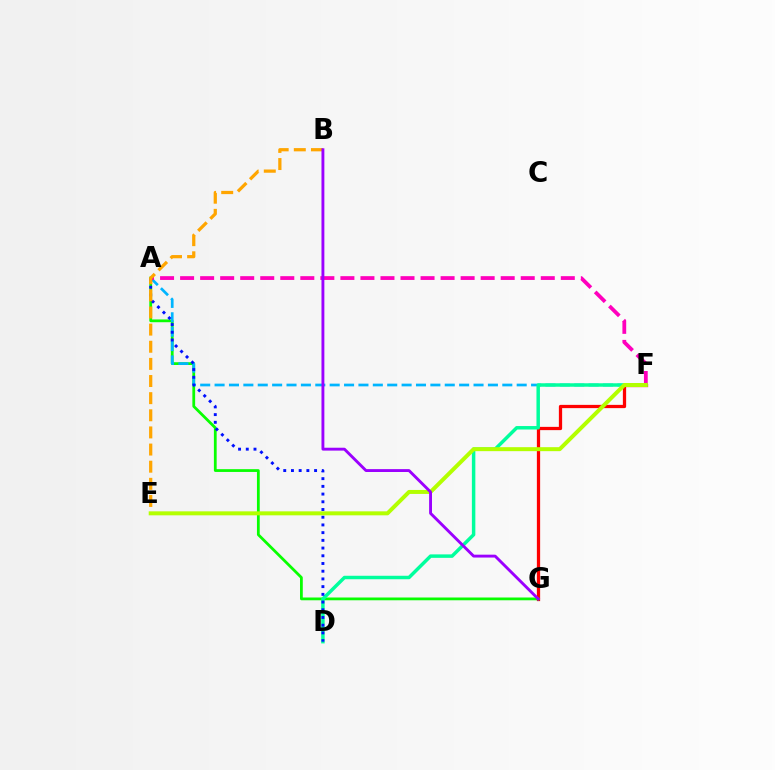{('F', 'G'): [{'color': '#ff0000', 'line_style': 'solid', 'thickness': 2.35}], ('A', 'G'): [{'color': '#08ff00', 'line_style': 'solid', 'thickness': 2.0}], ('A', 'F'): [{'color': '#00b5ff', 'line_style': 'dashed', 'thickness': 1.95}, {'color': '#ff00bd', 'line_style': 'dashed', 'thickness': 2.72}], ('D', 'F'): [{'color': '#00ff9d', 'line_style': 'solid', 'thickness': 2.5}], ('A', 'D'): [{'color': '#0010ff', 'line_style': 'dotted', 'thickness': 2.1}], ('B', 'E'): [{'color': '#ffa500', 'line_style': 'dashed', 'thickness': 2.33}], ('E', 'F'): [{'color': '#b3ff00', 'line_style': 'solid', 'thickness': 2.87}], ('B', 'G'): [{'color': '#9b00ff', 'line_style': 'solid', 'thickness': 2.07}]}